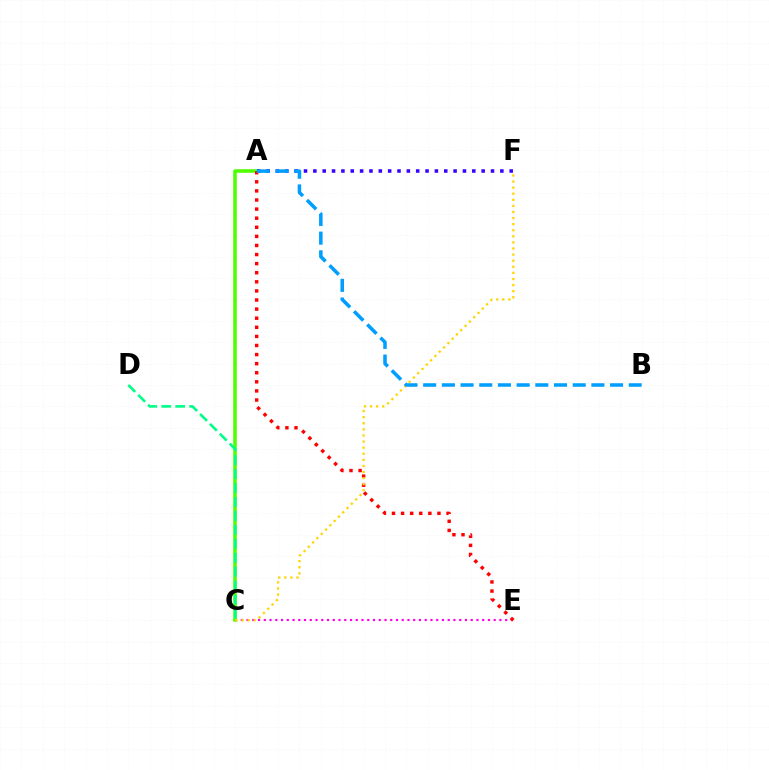{('C', 'E'): [{'color': '#ff00ed', 'line_style': 'dotted', 'thickness': 1.56}], ('A', 'C'): [{'color': '#4fff00', 'line_style': 'solid', 'thickness': 2.56}], ('A', 'F'): [{'color': '#3700ff', 'line_style': 'dotted', 'thickness': 2.54}], ('A', 'E'): [{'color': '#ff0000', 'line_style': 'dotted', 'thickness': 2.47}], ('C', 'F'): [{'color': '#ffd500', 'line_style': 'dotted', 'thickness': 1.65}], ('A', 'B'): [{'color': '#009eff', 'line_style': 'dashed', 'thickness': 2.54}], ('C', 'D'): [{'color': '#00ff86', 'line_style': 'dashed', 'thickness': 1.9}]}